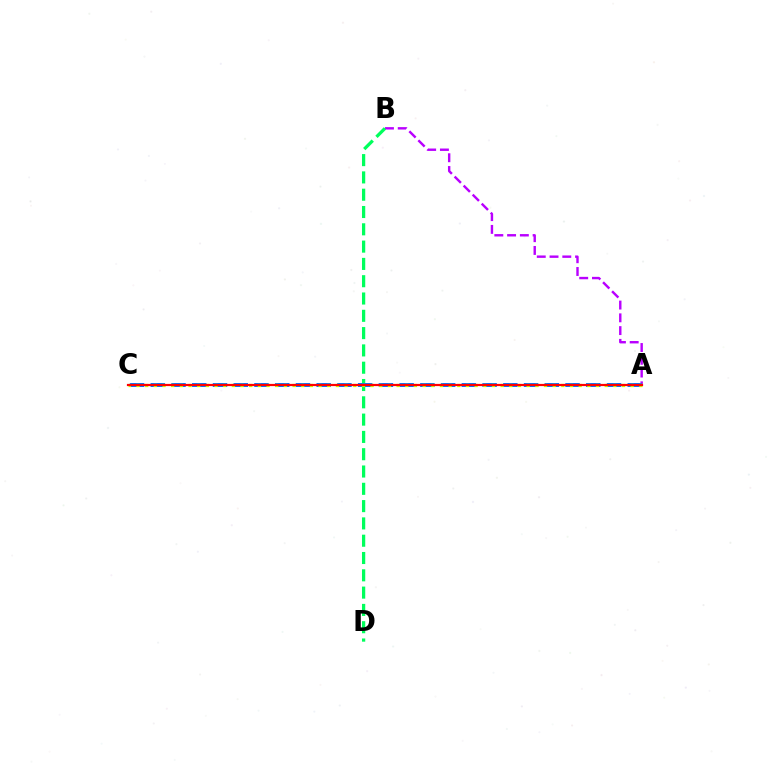{('A', 'B'): [{'color': '#b900ff', 'line_style': 'dashed', 'thickness': 1.73}], ('B', 'D'): [{'color': '#00ff5c', 'line_style': 'dashed', 'thickness': 2.35}], ('A', 'C'): [{'color': '#0074ff', 'line_style': 'dashed', 'thickness': 2.82}, {'color': '#d1ff00', 'line_style': 'dotted', 'thickness': 2.36}, {'color': '#ff0000', 'line_style': 'solid', 'thickness': 1.59}]}